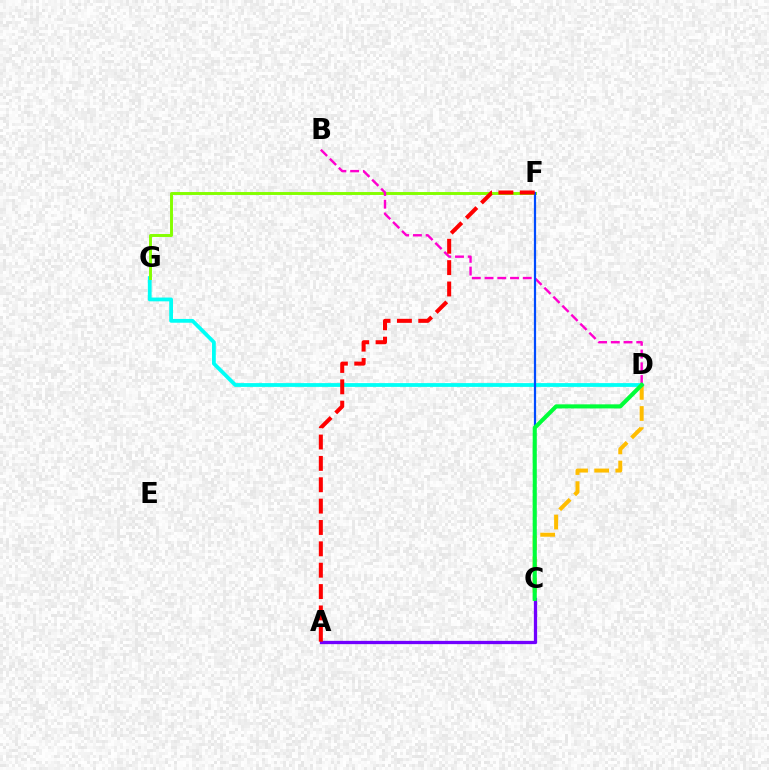{('D', 'G'): [{'color': '#00fff6', 'line_style': 'solid', 'thickness': 2.72}], ('F', 'G'): [{'color': '#84ff00', 'line_style': 'solid', 'thickness': 2.11}], ('A', 'C'): [{'color': '#7200ff', 'line_style': 'solid', 'thickness': 2.36}], ('B', 'D'): [{'color': '#ff00cf', 'line_style': 'dashed', 'thickness': 1.73}], ('C', 'F'): [{'color': '#004bff', 'line_style': 'solid', 'thickness': 1.59}], ('C', 'D'): [{'color': '#ffbd00', 'line_style': 'dashed', 'thickness': 2.87}, {'color': '#00ff39', 'line_style': 'solid', 'thickness': 2.94}], ('A', 'F'): [{'color': '#ff0000', 'line_style': 'dashed', 'thickness': 2.9}]}